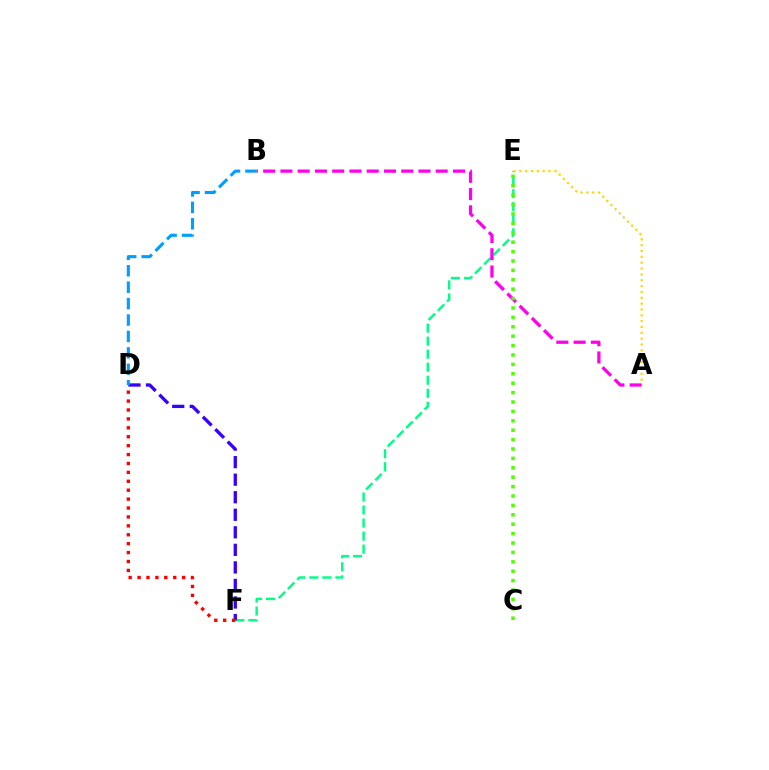{('E', 'F'): [{'color': '#00ff86', 'line_style': 'dashed', 'thickness': 1.77}], ('D', 'F'): [{'color': '#3700ff', 'line_style': 'dashed', 'thickness': 2.38}, {'color': '#ff0000', 'line_style': 'dotted', 'thickness': 2.42}], ('A', 'E'): [{'color': '#ffd500', 'line_style': 'dotted', 'thickness': 1.59}], ('B', 'D'): [{'color': '#009eff', 'line_style': 'dashed', 'thickness': 2.23}], ('A', 'B'): [{'color': '#ff00ed', 'line_style': 'dashed', 'thickness': 2.34}], ('C', 'E'): [{'color': '#4fff00', 'line_style': 'dotted', 'thickness': 2.55}]}